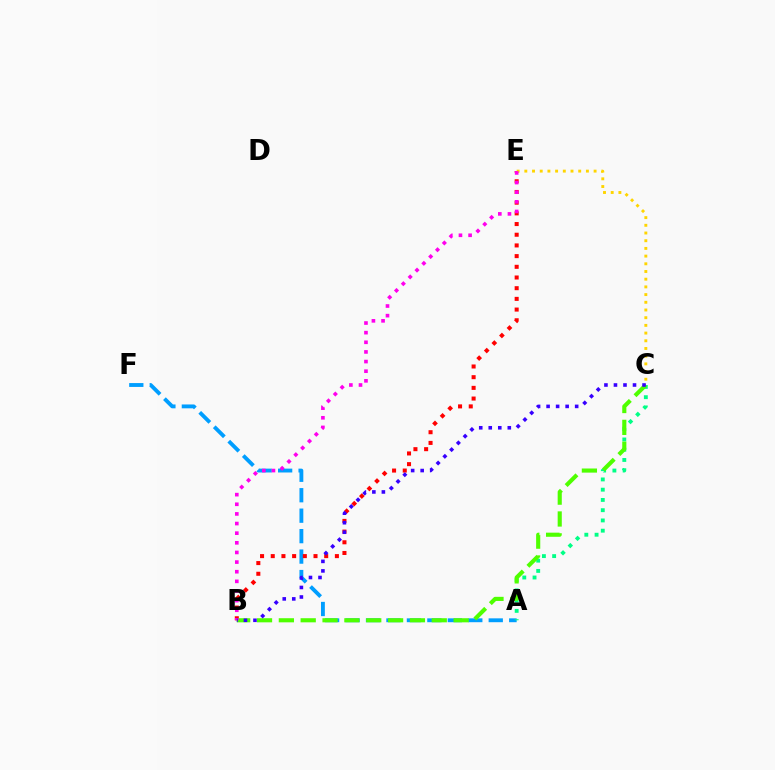{('A', 'F'): [{'color': '#009eff', 'line_style': 'dashed', 'thickness': 2.78}], ('A', 'C'): [{'color': '#00ff86', 'line_style': 'dotted', 'thickness': 2.78}], ('B', 'E'): [{'color': '#ff0000', 'line_style': 'dotted', 'thickness': 2.9}, {'color': '#ff00ed', 'line_style': 'dotted', 'thickness': 2.62}], ('C', 'E'): [{'color': '#ffd500', 'line_style': 'dotted', 'thickness': 2.09}], ('B', 'C'): [{'color': '#4fff00', 'line_style': 'dashed', 'thickness': 2.97}, {'color': '#3700ff', 'line_style': 'dotted', 'thickness': 2.59}]}